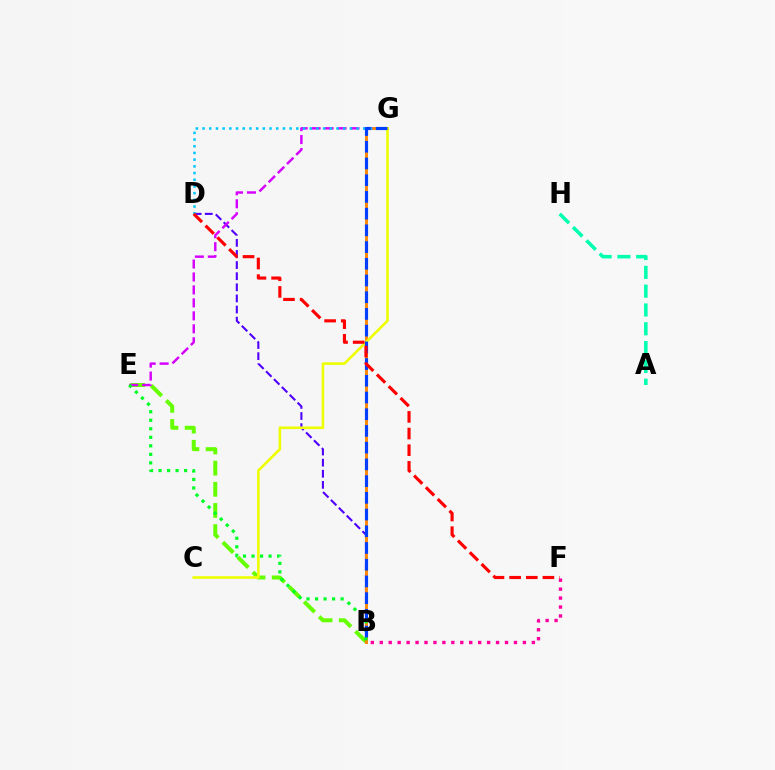{('B', 'E'): [{'color': '#66ff00', 'line_style': 'dashed', 'thickness': 2.88}, {'color': '#00ff27', 'line_style': 'dotted', 'thickness': 2.32}], ('B', 'D'): [{'color': '#4f00ff', 'line_style': 'dashed', 'thickness': 1.51}], ('B', 'G'): [{'color': '#ff8800', 'line_style': 'solid', 'thickness': 2.1}, {'color': '#003fff', 'line_style': 'dashed', 'thickness': 2.27}], ('E', 'G'): [{'color': '#d600ff', 'line_style': 'dashed', 'thickness': 1.76}], ('C', 'G'): [{'color': '#eeff00', 'line_style': 'solid', 'thickness': 1.88}], ('B', 'F'): [{'color': '#ff00a0', 'line_style': 'dotted', 'thickness': 2.43}], ('D', 'G'): [{'color': '#00c7ff', 'line_style': 'dotted', 'thickness': 1.82}], ('A', 'H'): [{'color': '#00ffaf', 'line_style': 'dashed', 'thickness': 2.56}], ('D', 'F'): [{'color': '#ff0000', 'line_style': 'dashed', 'thickness': 2.26}]}